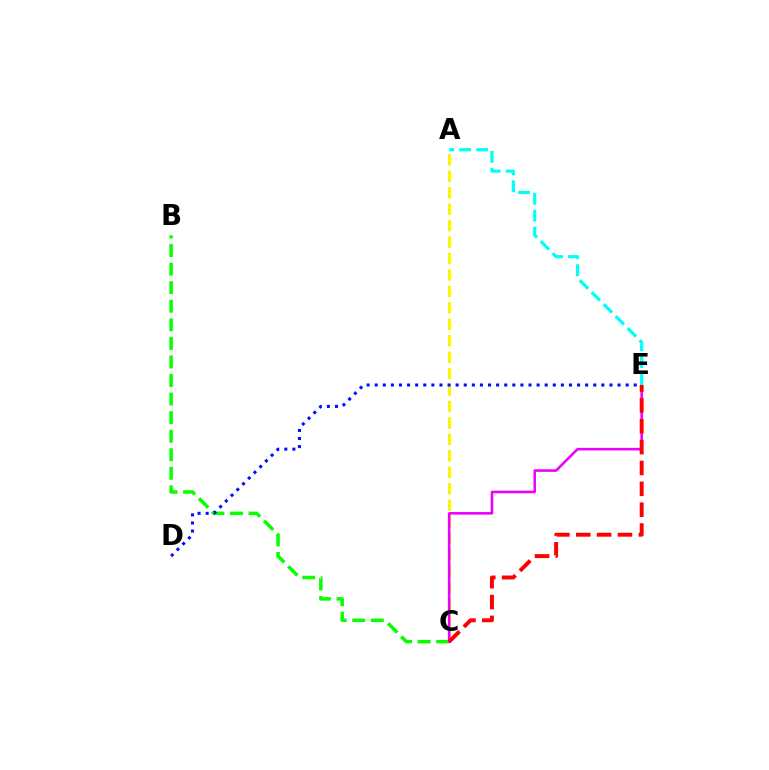{('A', 'C'): [{'color': '#fcf500', 'line_style': 'dashed', 'thickness': 2.23}], ('B', 'C'): [{'color': '#08ff00', 'line_style': 'dashed', 'thickness': 2.52}], ('D', 'E'): [{'color': '#0010ff', 'line_style': 'dotted', 'thickness': 2.2}], ('C', 'E'): [{'color': '#ee00ff', 'line_style': 'solid', 'thickness': 1.87}, {'color': '#ff0000', 'line_style': 'dashed', 'thickness': 2.83}], ('A', 'E'): [{'color': '#00fff6', 'line_style': 'dashed', 'thickness': 2.3}]}